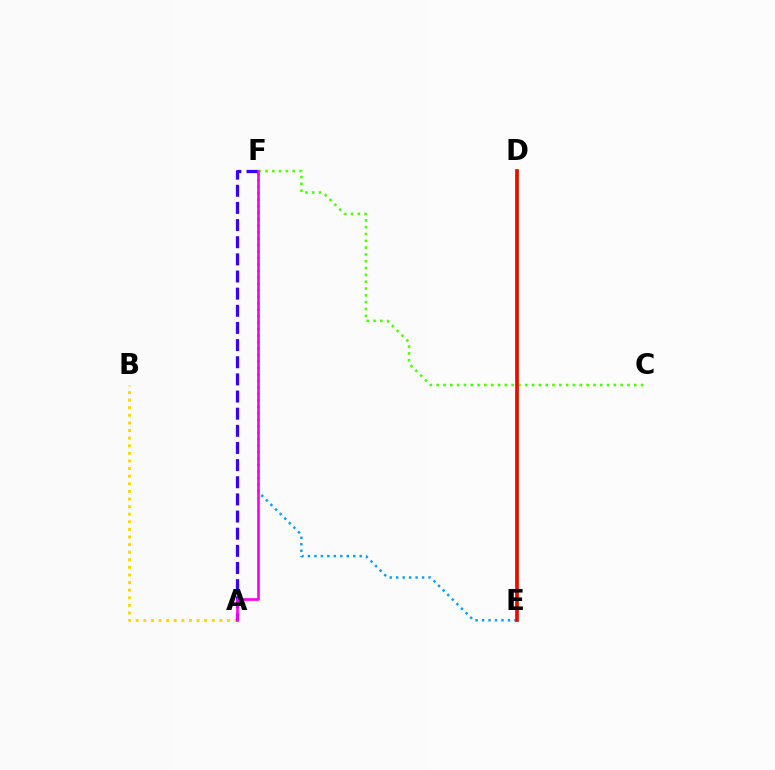{('D', 'E'): [{'color': '#00ff86', 'line_style': 'solid', 'thickness': 2.63}, {'color': '#ff0000', 'line_style': 'solid', 'thickness': 2.55}], ('E', 'F'): [{'color': '#009eff', 'line_style': 'dotted', 'thickness': 1.76}], ('A', 'B'): [{'color': '#ffd500', 'line_style': 'dotted', 'thickness': 2.07}], ('A', 'F'): [{'color': '#3700ff', 'line_style': 'dashed', 'thickness': 2.33}, {'color': '#ff00ed', 'line_style': 'solid', 'thickness': 1.91}], ('C', 'F'): [{'color': '#4fff00', 'line_style': 'dotted', 'thickness': 1.85}]}